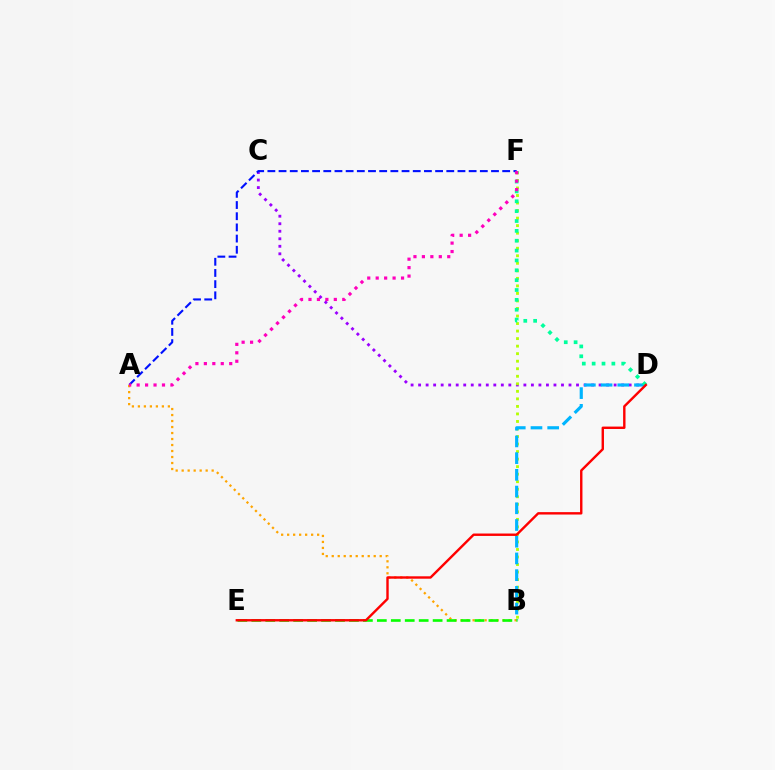{('C', 'D'): [{'color': '#9b00ff', 'line_style': 'dotted', 'thickness': 2.04}], ('B', 'F'): [{'color': '#b3ff00', 'line_style': 'dotted', 'thickness': 2.05}], ('B', 'D'): [{'color': '#00b5ff', 'line_style': 'dashed', 'thickness': 2.27}], ('D', 'F'): [{'color': '#00ff9d', 'line_style': 'dotted', 'thickness': 2.68}], ('A', 'F'): [{'color': '#0010ff', 'line_style': 'dashed', 'thickness': 1.52}, {'color': '#ff00bd', 'line_style': 'dotted', 'thickness': 2.3}], ('A', 'B'): [{'color': '#ffa500', 'line_style': 'dotted', 'thickness': 1.63}], ('B', 'E'): [{'color': '#08ff00', 'line_style': 'dashed', 'thickness': 1.89}], ('D', 'E'): [{'color': '#ff0000', 'line_style': 'solid', 'thickness': 1.73}]}